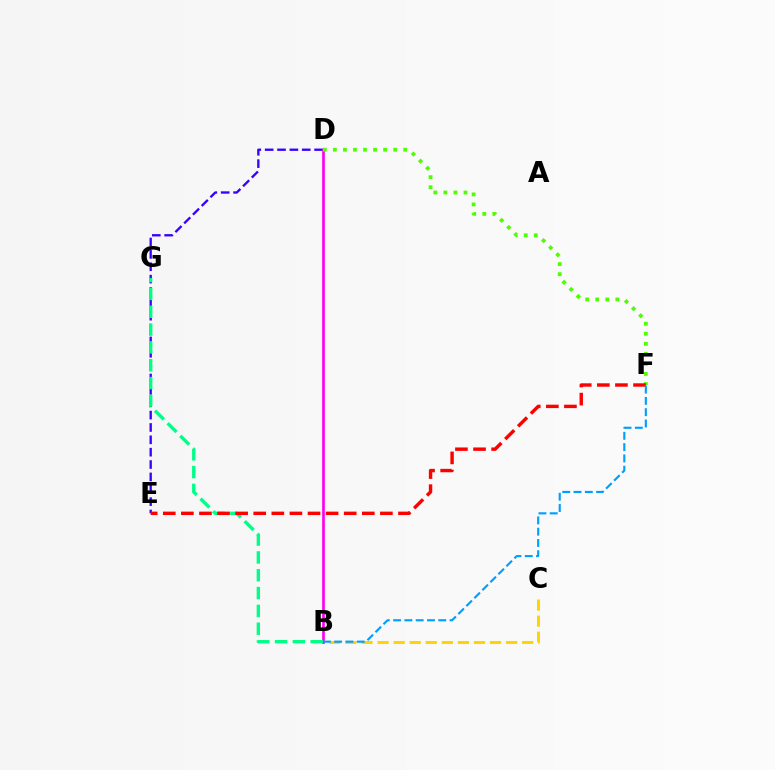{('B', 'C'): [{'color': '#ffd500', 'line_style': 'dashed', 'thickness': 2.18}], ('D', 'E'): [{'color': '#3700ff', 'line_style': 'dashed', 'thickness': 1.68}], ('B', 'D'): [{'color': '#ff00ed', 'line_style': 'solid', 'thickness': 1.92}], ('B', 'G'): [{'color': '#00ff86', 'line_style': 'dashed', 'thickness': 2.42}], ('D', 'F'): [{'color': '#4fff00', 'line_style': 'dotted', 'thickness': 2.73}], ('E', 'F'): [{'color': '#ff0000', 'line_style': 'dashed', 'thickness': 2.46}], ('B', 'F'): [{'color': '#009eff', 'line_style': 'dashed', 'thickness': 1.53}]}